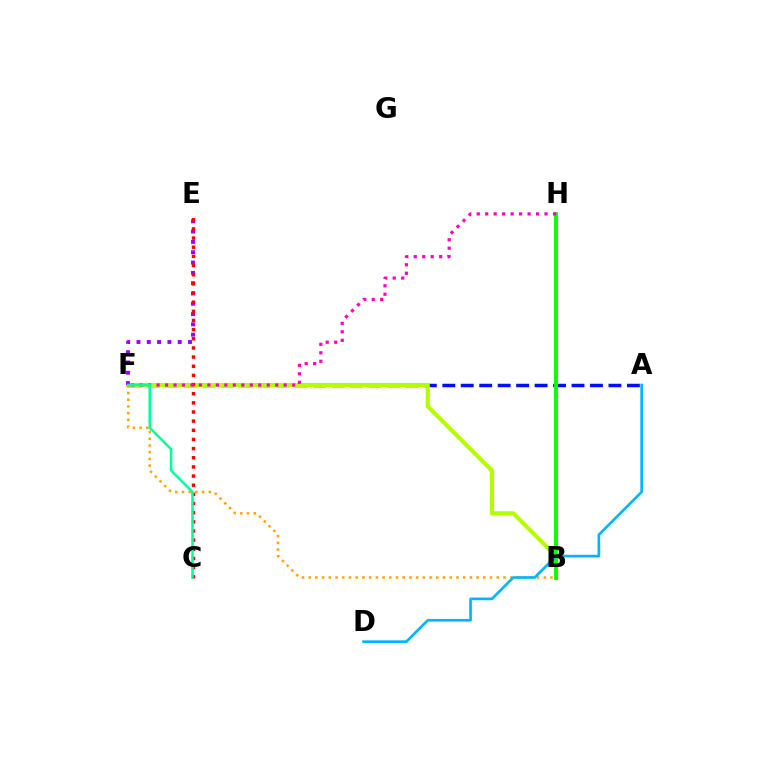{('A', 'F'): [{'color': '#0010ff', 'line_style': 'dashed', 'thickness': 2.51}], ('B', 'F'): [{'color': '#b3ff00', 'line_style': 'solid', 'thickness': 2.99}, {'color': '#ffa500', 'line_style': 'dotted', 'thickness': 1.83}], ('E', 'F'): [{'color': '#9b00ff', 'line_style': 'dotted', 'thickness': 2.8}], ('C', 'E'): [{'color': '#ff0000', 'line_style': 'dotted', 'thickness': 2.49}], ('B', 'H'): [{'color': '#08ff00', 'line_style': 'solid', 'thickness': 2.79}], ('A', 'D'): [{'color': '#00b5ff', 'line_style': 'solid', 'thickness': 1.93}], ('F', 'H'): [{'color': '#ff00bd', 'line_style': 'dotted', 'thickness': 2.3}], ('C', 'F'): [{'color': '#00ff9d', 'line_style': 'solid', 'thickness': 1.8}]}